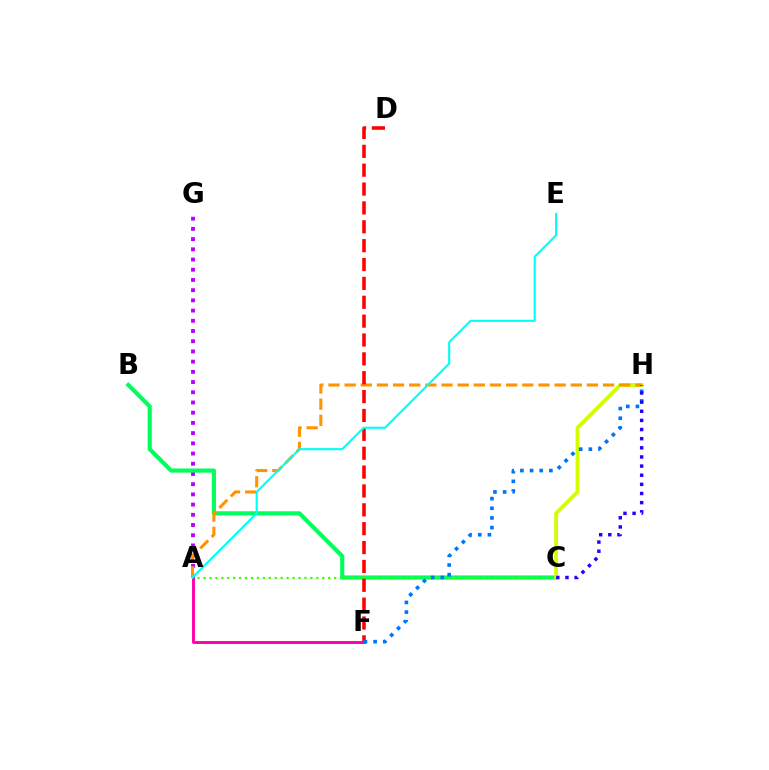{('A', 'G'): [{'color': '#b900ff', 'line_style': 'dotted', 'thickness': 2.77}], ('B', 'C'): [{'color': '#00ff5c', 'line_style': 'solid', 'thickness': 2.98}], ('A', 'C'): [{'color': '#3dff00', 'line_style': 'dotted', 'thickness': 1.61}], ('C', 'H'): [{'color': '#d1ff00', 'line_style': 'solid', 'thickness': 2.76}, {'color': '#2500ff', 'line_style': 'dotted', 'thickness': 2.48}], ('A', 'H'): [{'color': '#ff9400', 'line_style': 'dashed', 'thickness': 2.19}], ('D', 'F'): [{'color': '#ff0000', 'line_style': 'dashed', 'thickness': 2.56}], ('A', 'F'): [{'color': '#ff00ac', 'line_style': 'solid', 'thickness': 2.12}], ('F', 'H'): [{'color': '#0074ff', 'line_style': 'dotted', 'thickness': 2.63}], ('A', 'E'): [{'color': '#00fff6', 'line_style': 'solid', 'thickness': 1.52}]}